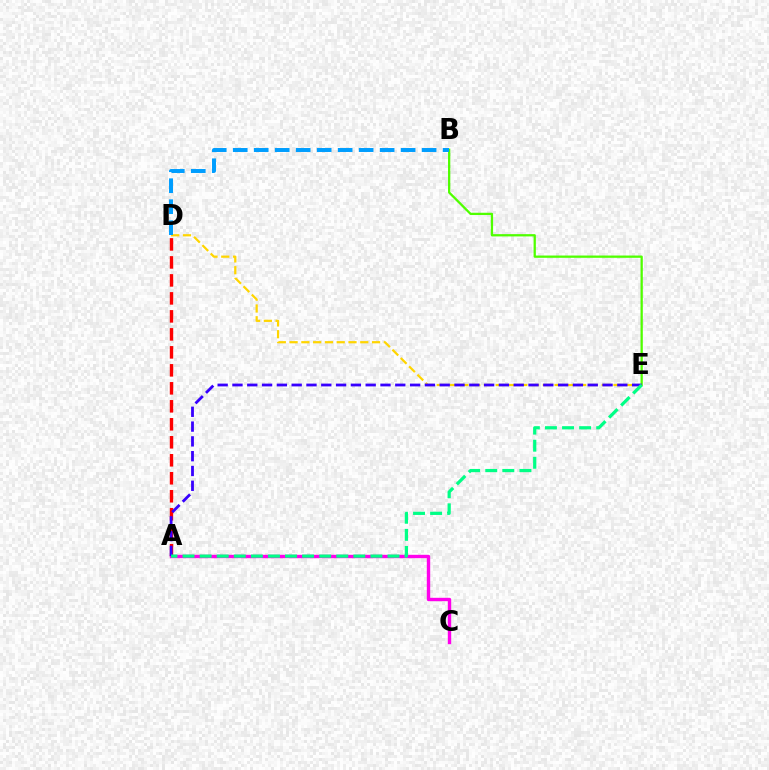{('A', 'D'): [{'color': '#ff0000', 'line_style': 'dashed', 'thickness': 2.44}], ('A', 'C'): [{'color': '#ff00ed', 'line_style': 'solid', 'thickness': 2.44}], ('B', 'E'): [{'color': '#4fff00', 'line_style': 'solid', 'thickness': 1.64}], ('D', 'E'): [{'color': '#ffd500', 'line_style': 'dashed', 'thickness': 1.6}], ('A', 'E'): [{'color': '#3700ff', 'line_style': 'dashed', 'thickness': 2.01}, {'color': '#00ff86', 'line_style': 'dashed', 'thickness': 2.32}], ('B', 'D'): [{'color': '#009eff', 'line_style': 'dashed', 'thickness': 2.85}]}